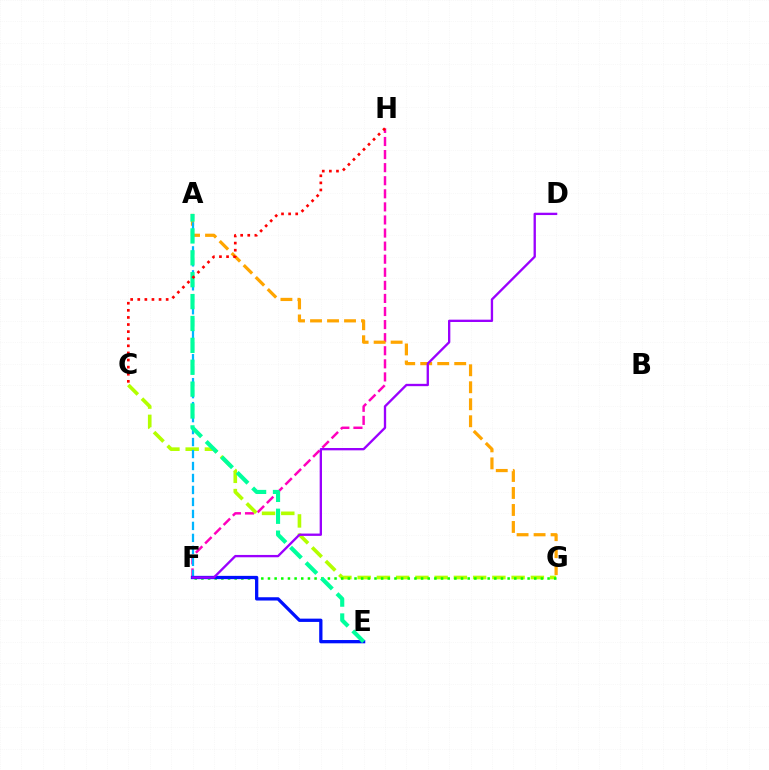{('F', 'H'): [{'color': '#ff00bd', 'line_style': 'dashed', 'thickness': 1.78}], ('C', 'G'): [{'color': '#b3ff00', 'line_style': 'dashed', 'thickness': 2.61}], ('A', 'G'): [{'color': '#ffa500', 'line_style': 'dashed', 'thickness': 2.31}], ('F', 'G'): [{'color': '#08ff00', 'line_style': 'dotted', 'thickness': 1.81}], ('A', 'F'): [{'color': '#00b5ff', 'line_style': 'dashed', 'thickness': 1.63}], ('E', 'F'): [{'color': '#0010ff', 'line_style': 'solid', 'thickness': 2.36}], ('A', 'E'): [{'color': '#00ff9d', 'line_style': 'dashed', 'thickness': 2.97}], ('D', 'F'): [{'color': '#9b00ff', 'line_style': 'solid', 'thickness': 1.68}], ('C', 'H'): [{'color': '#ff0000', 'line_style': 'dotted', 'thickness': 1.93}]}